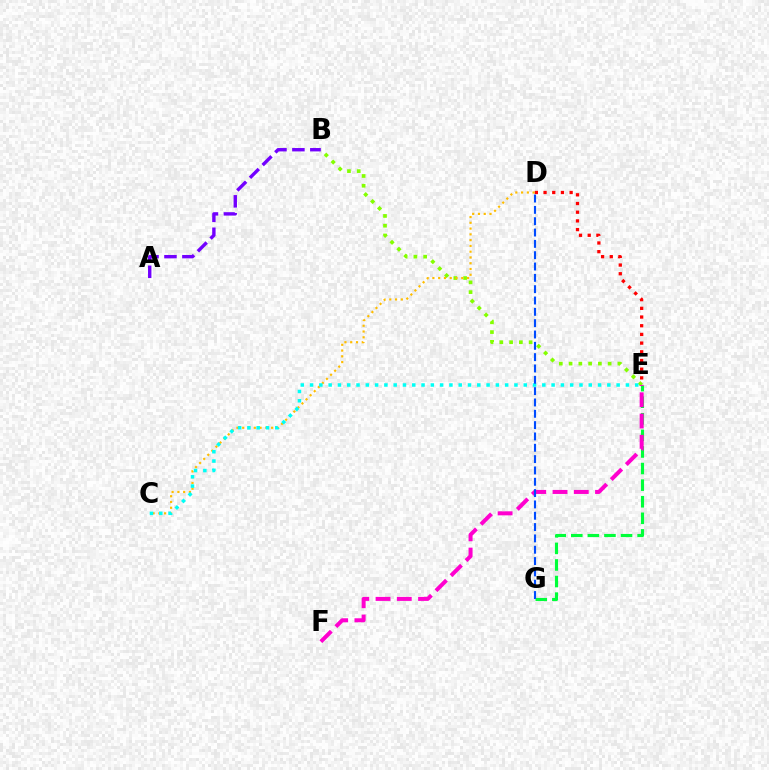{('E', 'G'): [{'color': '#00ff39', 'line_style': 'dashed', 'thickness': 2.25}], ('D', 'E'): [{'color': '#ff0000', 'line_style': 'dotted', 'thickness': 2.36}], ('B', 'E'): [{'color': '#84ff00', 'line_style': 'dotted', 'thickness': 2.65}], ('C', 'D'): [{'color': '#ffbd00', 'line_style': 'dotted', 'thickness': 1.57}], ('C', 'E'): [{'color': '#00fff6', 'line_style': 'dotted', 'thickness': 2.52}], ('A', 'B'): [{'color': '#7200ff', 'line_style': 'dashed', 'thickness': 2.44}], ('E', 'F'): [{'color': '#ff00cf', 'line_style': 'dashed', 'thickness': 2.89}], ('D', 'G'): [{'color': '#004bff', 'line_style': 'dashed', 'thickness': 1.54}]}